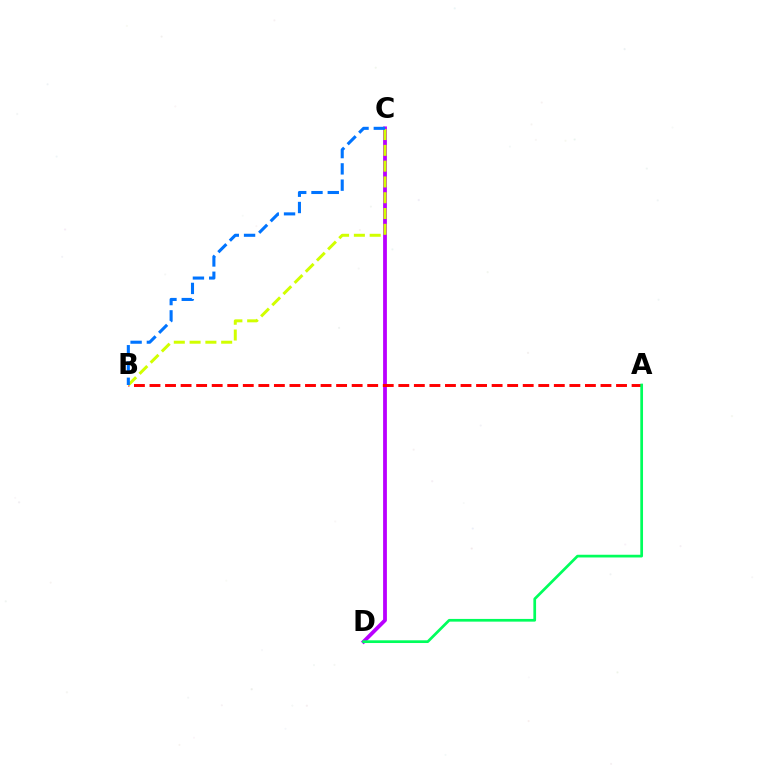{('C', 'D'): [{'color': '#b900ff', 'line_style': 'solid', 'thickness': 2.73}], ('A', 'B'): [{'color': '#ff0000', 'line_style': 'dashed', 'thickness': 2.11}], ('B', 'C'): [{'color': '#d1ff00', 'line_style': 'dashed', 'thickness': 2.15}, {'color': '#0074ff', 'line_style': 'dashed', 'thickness': 2.21}], ('A', 'D'): [{'color': '#00ff5c', 'line_style': 'solid', 'thickness': 1.95}]}